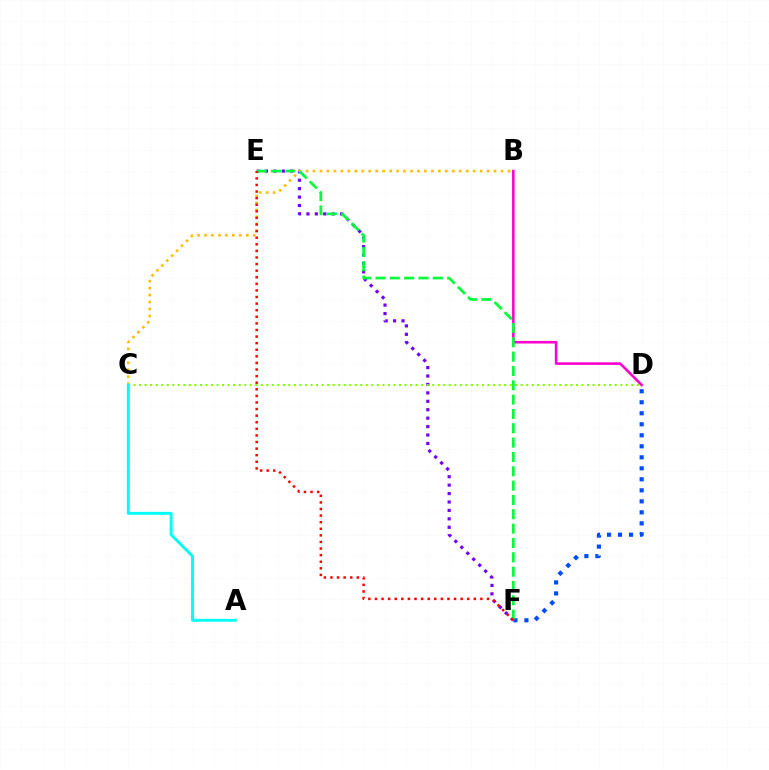{('E', 'F'): [{'color': '#7200ff', 'line_style': 'dotted', 'thickness': 2.29}, {'color': '#00ff39', 'line_style': 'dashed', 'thickness': 1.95}, {'color': '#ff0000', 'line_style': 'dotted', 'thickness': 1.79}], ('D', 'F'): [{'color': '#004bff', 'line_style': 'dotted', 'thickness': 2.99}], ('C', 'D'): [{'color': '#84ff00', 'line_style': 'dotted', 'thickness': 1.5}], ('B', 'C'): [{'color': '#ffbd00', 'line_style': 'dotted', 'thickness': 1.89}], ('B', 'D'): [{'color': '#ff00cf', 'line_style': 'solid', 'thickness': 1.86}], ('A', 'C'): [{'color': '#00fff6', 'line_style': 'solid', 'thickness': 2.11}]}